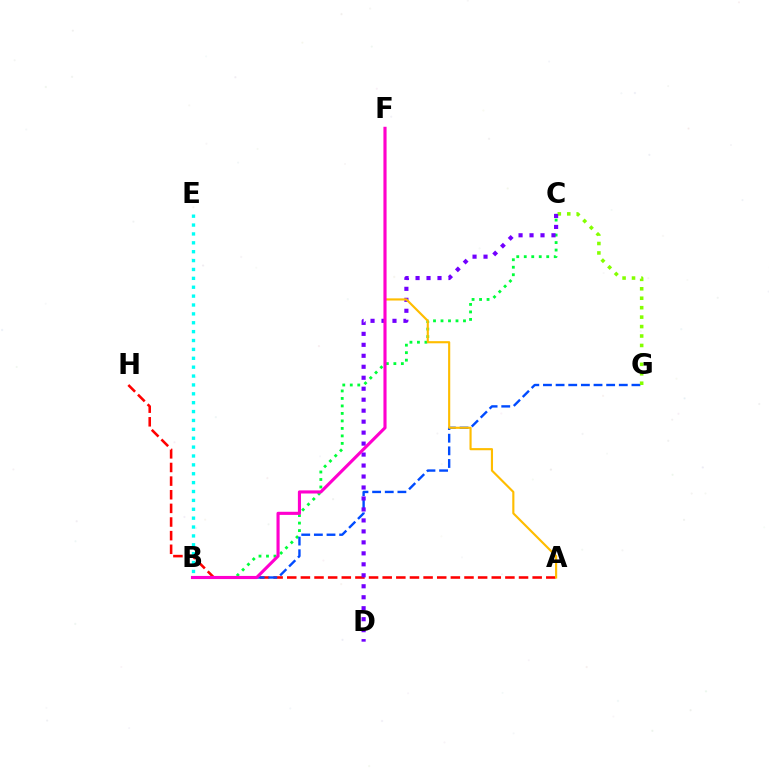{('A', 'H'): [{'color': '#ff0000', 'line_style': 'dashed', 'thickness': 1.85}], ('B', 'C'): [{'color': '#00ff39', 'line_style': 'dotted', 'thickness': 2.04}], ('B', 'G'): [{'color': '#004bff', 'line_style': 'dashed', 'thickness': 1.72}], ('C', 'G'): [{'color': '#84ff00', 'line_style': 'dotted', 'thickness': 2.57}], ('C', 'D'): [{'color': '#7200ff', 'line_style': 'dotted', 'thickness': 2.98}], ('A', 'F'): [{'color': '#ffbd00', 'line_style': 'solid', 'thickness': 1.54}], ('B', 'E'): [{'color': '#00fff6', 'line_style': 'dotted', 'thickness': 2.41}], ('B', 'F'): [{'color': '#ff00cf', 'line_style': 'solid', 'thickness': 2.24}]}